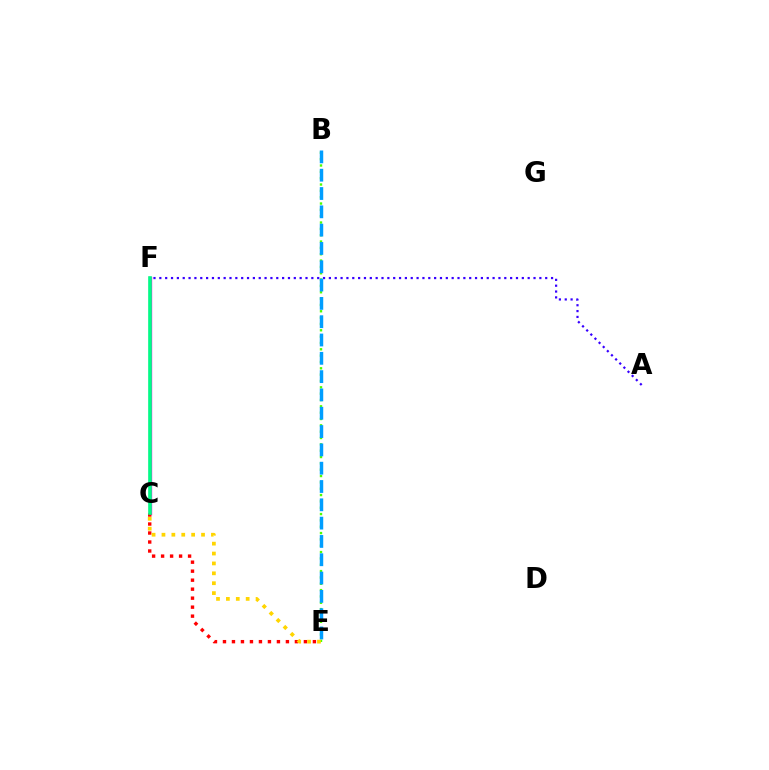{('C', 'F'): [{'color': '#ff00ed', 'line_style': 'solid', 'thickness': 2.42}, {'color': '#00ff86', 'line_style': 'solid', 'thickness': 2.6}], ('B', 'E'): [{'color': '#4fff00', 'line_style': 'dotted', 'thickness': 1.72}, {'color': '#009eff', 'line_style': 'dashed', 'thickness': 2.49}], ('A', 'F'): [{'color': '#3700ff', 'line_style': 'dotted', 'thickness': 1.59}], ('C', 'E'): [{'color': '#ff0000', 'line_style': 'dotted', 'thickness': 2.44}, {'color': '#ffd500', 'line_style': 'dotted', 'thickness': 2.69}]}